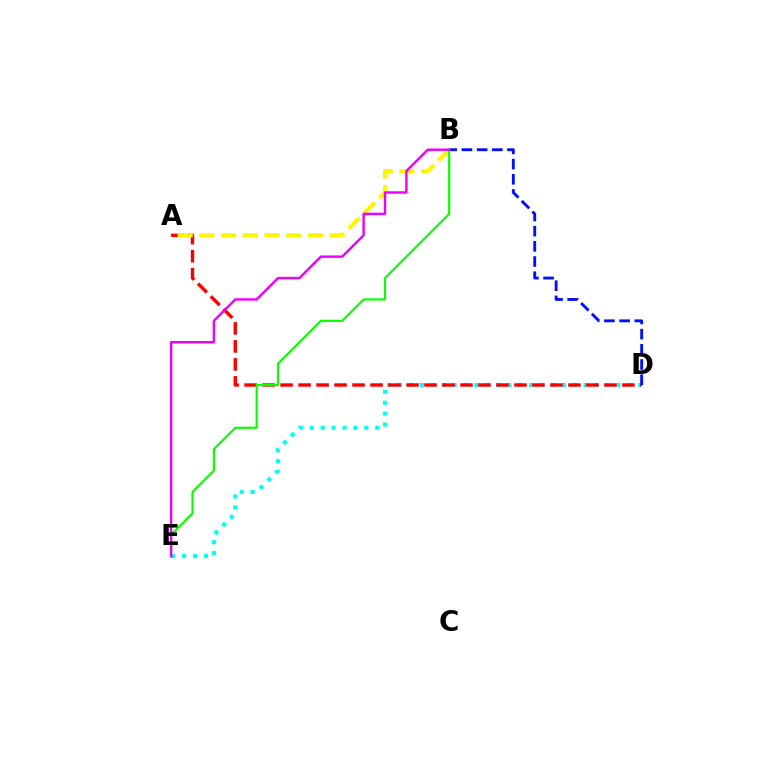{('D', 'E'): [{'color': '#00fff6', 'line_style': 'dotted', 'thickness': 2.97}], ('A', 'D'): [{'color': '#ff0000', 'line_style': 'dashed', 'thickness': 2.44}], ('B', 'D'): [{'color': '#0010ff', 'line_style': 'dashed', 'thickness': 2.06}], ('A', 'B'): [{'color': '#fcf500', 'line_style': 'dashed', 'thickness': 2.95}], ('B', 'E'): [{'color': '#08ff00', 'line_style': 'solid', 'thickness': 1.57}, {'color': '#ee00ff', 'line_style': 'solid', 'thickness': 1.75}]}